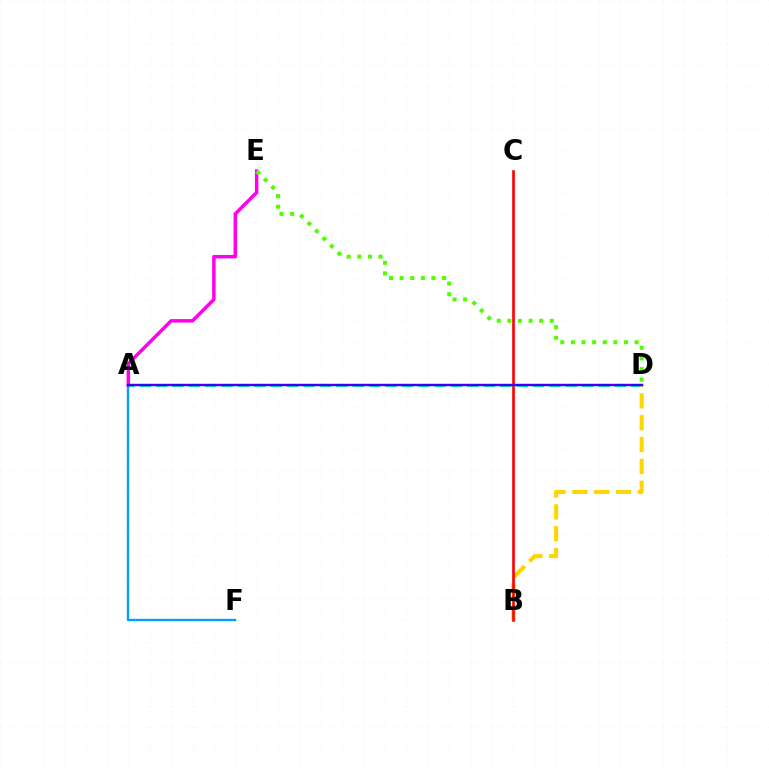{('A', 'F'): [{'color': '#009eff', 'line_style': 'solid', 'thickness': 1.69}], ('A', 'D'): [{'color': '#00ff86', 'line_style': 'dashed', 'thickness': 2.23}, {'color': '#3700ff', 'line_style': 'solid', 'thickness': 1.74}], ('A', 'E'): [{'color': '#ff00ed', 'line_style': 'solid', 'thickness': 2.5}], ('B', 'D'): [{'color': '#ffd500', 'line_style': 'dashed', 'thickness': 2.97}], ('B', 'C'): [{'color': '#ff0000', 'line_style': 'solid', 'thickness': 1.89}], ('D', 'E'): [{'color': '#4fff00', 'line_style': 'dotted', 'thickness': 2.88}]}